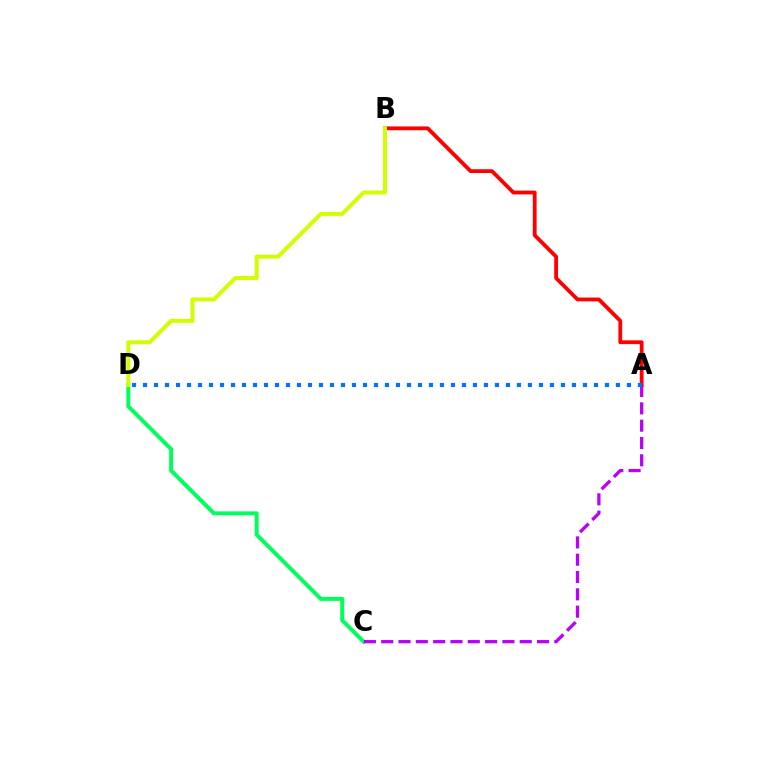{('C', 'D'): [{'color': '#00ff5c', 'line_style': 'solid', 'thickness': 2.86}], ('A', 'C'): [{'color': '#b900ff', 'line_style': 'dashed', 'thickness': 2.35}], ('A', 'B'): [{'color': '#ff0000', 'line_style': 'solid', 'thickness': 2.74}], ('A', 'D'): [{'color': '#0074ff', 'line_style': 'dotted', 'thickness': 2.99}], ('B', 'D'): [{'color': '#d1ff00', 'line_style': 'solid', 'thickness': 2.88}]}